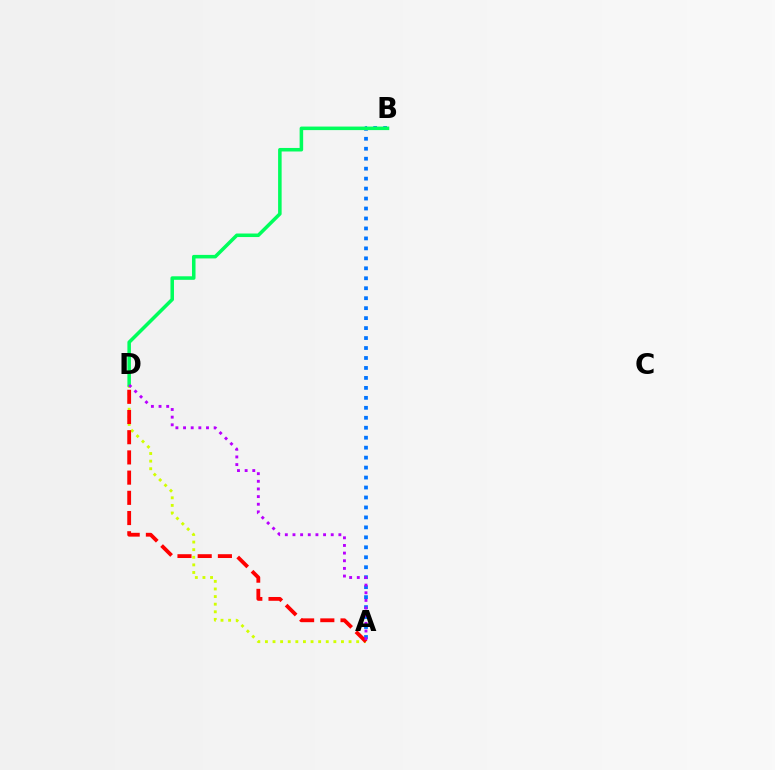{('A', 'D'): [{'color': '#d1ff00', 'line_style': 'dotted', 'thickness': 2.07}, {'color': '#ff0000', 'line_style': 'dashed', 'thickness': 2.75}, {'color': '#b900ff', 'line_style': 'dotted', 'thickness': 2.08}], ('A', 'B'): [{'color': '#0074ff', 'line_style': 'dotted', 'thickness': 2.71}], ('B', 'D'): [{'color': '#00ff5c', 'line_style': 'solid', 'thickness': 2.54}]}